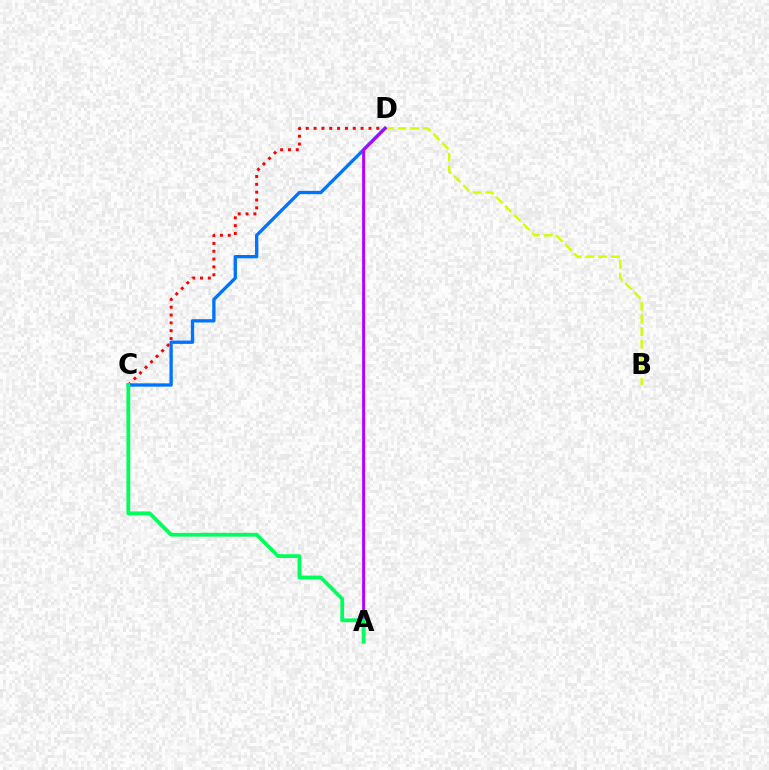{('B', 'D'): [{'color': '#d1ff00', 'line_style': 'dashed', 'thickness': 1.72}], ('C', 'D'): [{'color': '#ff0000', 'line_style': 'dotted', 'thickness': 2.13}, {'color': '#0074ff', 'line_style': 'solid', 'thickness': 2.39}], ('A', 'D'): [{'color': '#b900ff', 'line_style': 'solid', 'thickness': 2.14}], ('A', 'C'): [{'color': '#00ff5c', 'line_style': 'solid', 'thickness': 2.72}]}